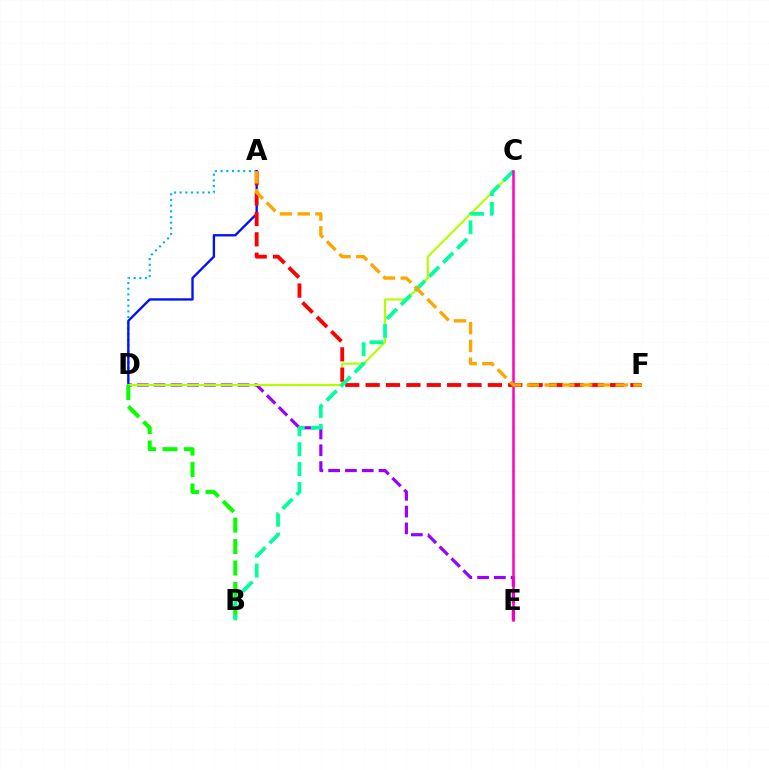{('D', 'E'): [{'color': '#9b00ff', 'line_style': 'dashed', 'thickness': 2.28}], ('A', 'D'): [{'color': '#00b5ff', 'line_style': 'dotted', 'thickness': 1.54}, {'color': '#0010ff', 'line_style': 'solid', 'thickness': 1.69}], ('C', 'D'): [{'color': '#b3ff00', 'line_style': 'solid', 'thickness': 1.54}], ('B', 'D'): [{'color': '#08ff00', 'line_style': 'dashed', 'thickness': 2.91}], ('A', 'F'): [{'color': '#ff0000', 'line_style': 'dashed', 'thickness': 2.77}, {'color': '#ffa500', 'line_style': 'dashed', 'thickness': 2.41}], ('B', 'C'): [{'color': '#00ff9d', 'line_style': 'dashed', 'thickness': 2.7}], ('C', 'E'): [{'color': '#ff00bd', 'line_style': 'solid', 'thickness': 1.8}]}